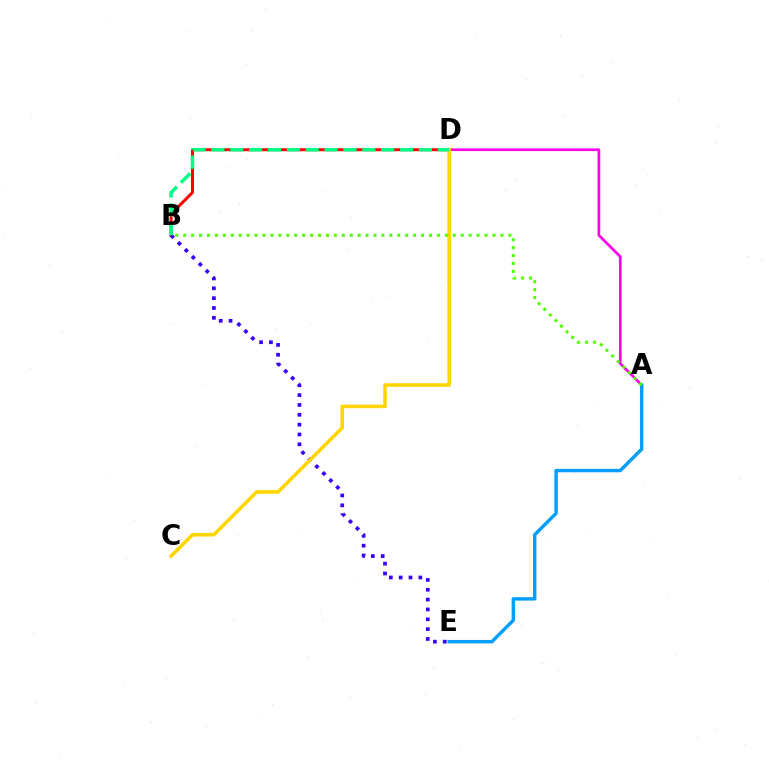{('A', 'D'): [{'color': '#ff00ed', 'line_style': 'solid', 'thickness': 1.95}], ('B', 'D'): [{'color': '#ff0000', 'line_style': 'solid', 'thickness': 2.15}, {'color': '#00ff86', 'line_style': 'dashed', 'thickness': 2.56}], ('B', 'E'): [{'color': '#3700ff', 'line_style': 'dotted', 'thickness': 2.67}], ('A', 'E'): [{'color': '#009eff', 'line_style': 'solid', 'thickness': 2.45}], ('C', 'D'): [{'color': '#ffd500', 'line_style': 'solid', 'thickness': 2.59}], ('A', 'B'): [{'color': '#4fff00', 'line_style': 'dotted', 'thickness': 2.15}]}